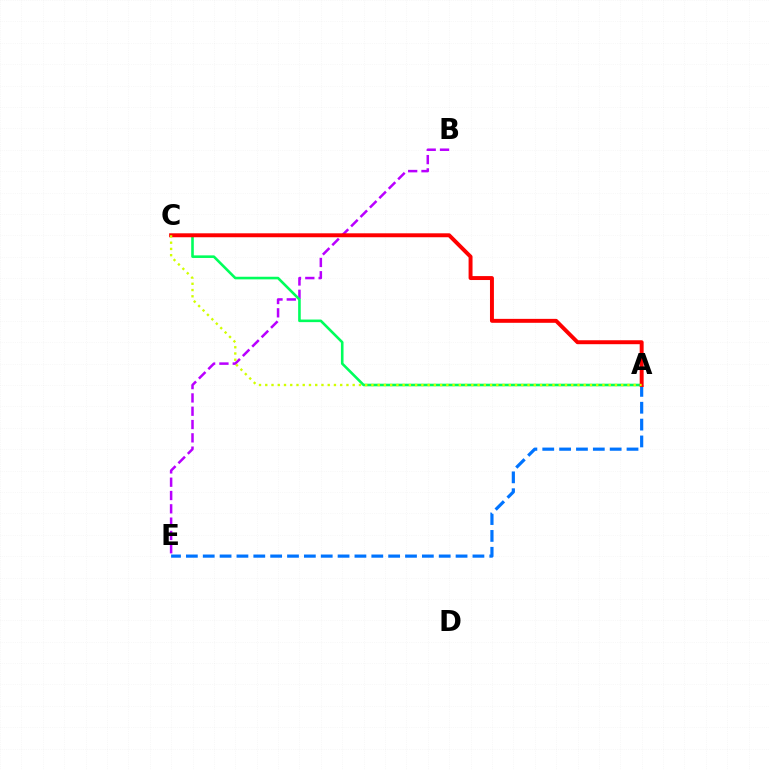{('B', 'E'): [{'color': '#b900ff', 'line_style': 'dashed', 'thickness': 1.81}], ('A', 'C'): [{'color': '#00ff5c', 'line_style': 'solid', 'thickness': 1.87}, {'color': '#ff0000', 'line_style': 'solid', 'thickness': 2.84}, {'color': '#d1ff00', 'line_style': 'dotted', 'thickness': 1.7}], ('A', 'E'): [{'color': '#0074ff', 'line_style': 'dashed', 'thickness': 2.29}]}